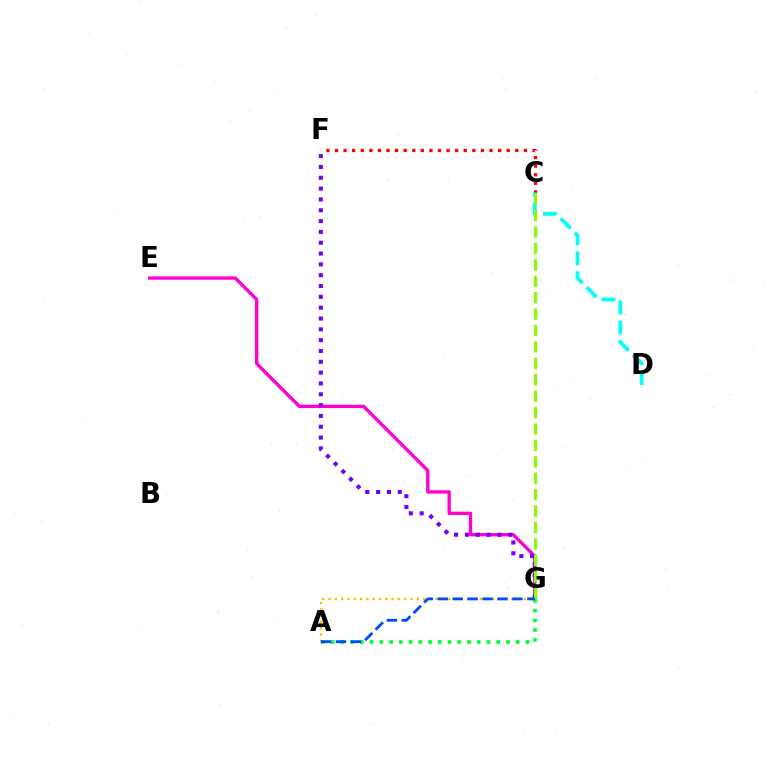{('E', 'G'): [{'color': '#ff00cf', 'line_style': 'solid', 'thickness': 2.4}], ('A', 'G'): [{'color': '#00ff39', 'line_style': 'dotted', 'thickness': 2.65}, {'color': '#ffbd00', 'line_style': 'dotted', 'thickness': 1.71}, {'color': '#004bff', 'line_style': 'dashed', 'thickness': 2.03}], ('F', 'G'): [{'color': '#7200ff', 'line_style': 'dotted', 'thickness': 2.94}], ('C', 'F'): [{'color': '#ff0000', 'line_style': 'dotted', 'thickness': 2.33}], ('C', 'D'): [{'color': '#00fff6', 'line_style': 'dashed', 'thickness': 2.7}], ('C', 'G'): [{'color': '#84ff00', 'line_style': 'dashed', 'thickness': 2.23}]}